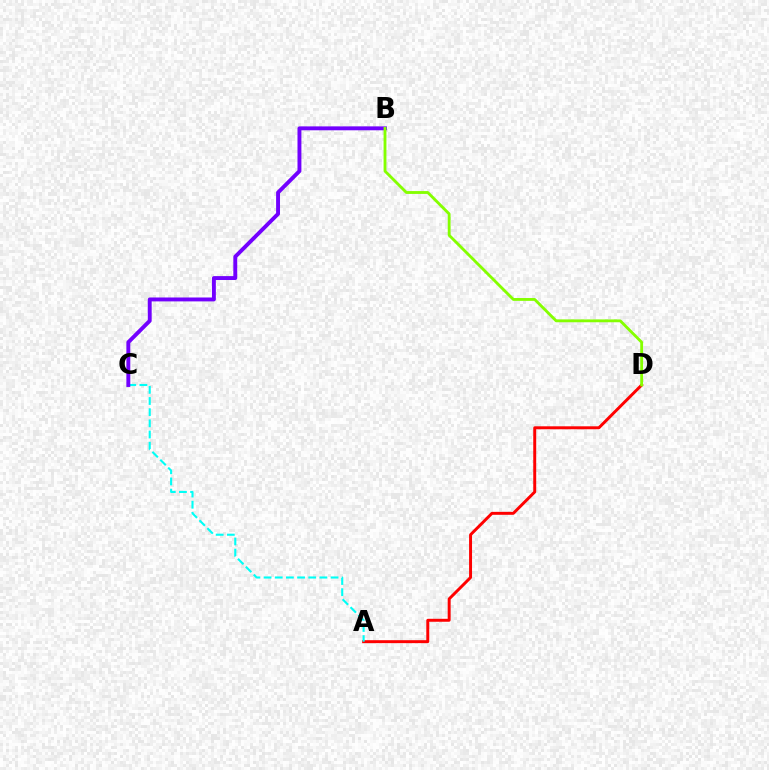{('A', 'D'): [{'color': '#ff0000', 'line_style': 'solid', 'thickness': 2.12}], ('A', 'C'): [{'color': '#00fff6', 'line_style': 'dashed', 'thickness': 1.52}], ('B', 'C'): [{'color': '#7200ff', 'line_style': 'solid', 'thickness': 2.81}], ('B', 'D'): [{'color': '#84ff00', 'line_style': 'solid', 'thickness': 2.05}]}